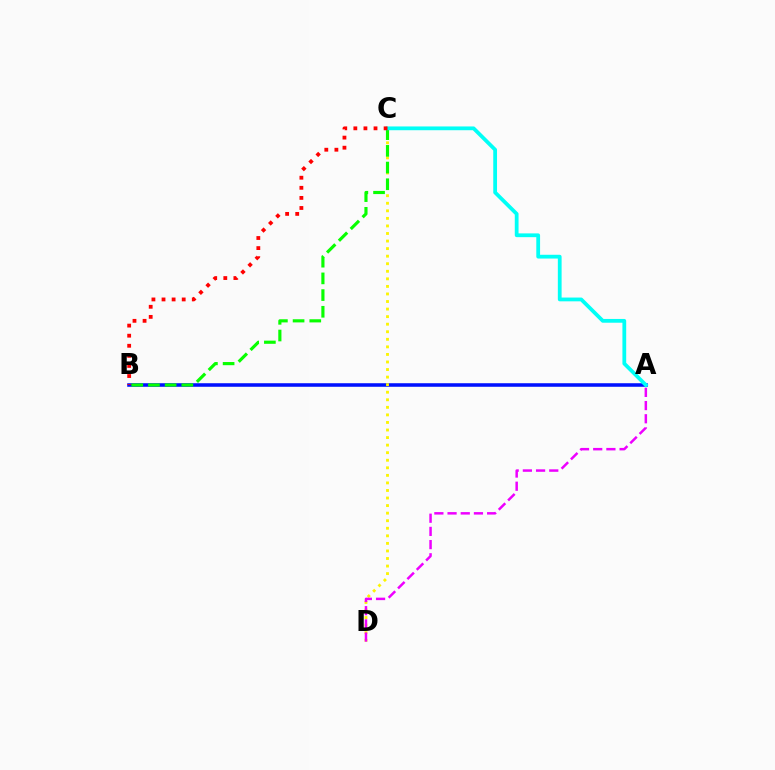{('A', 'B'): [{'color': '#0010ff', 'line_style': 'solid', 'thickness': 2.55}], ('C', 'D'): [{'color': '#fcf500', 'line_style': 'dotted', 'thickness': 2.05}], ('B', 'C'): [{'color': '#08ff00', 'line_style': 'dashed', 'thickness': 2.27}, {'color': '#ff0000', 'line_style': 'dotted', 'thickness': 2.74}], ('A', 'C'): [{'color': '#00fff6', 'line_style': 'solid', 'thickness': 2.71}], ('A', 'D'): [{'color': '#ee00ff', 'line_style': 'dashed', 'thickness': 1.79}]}